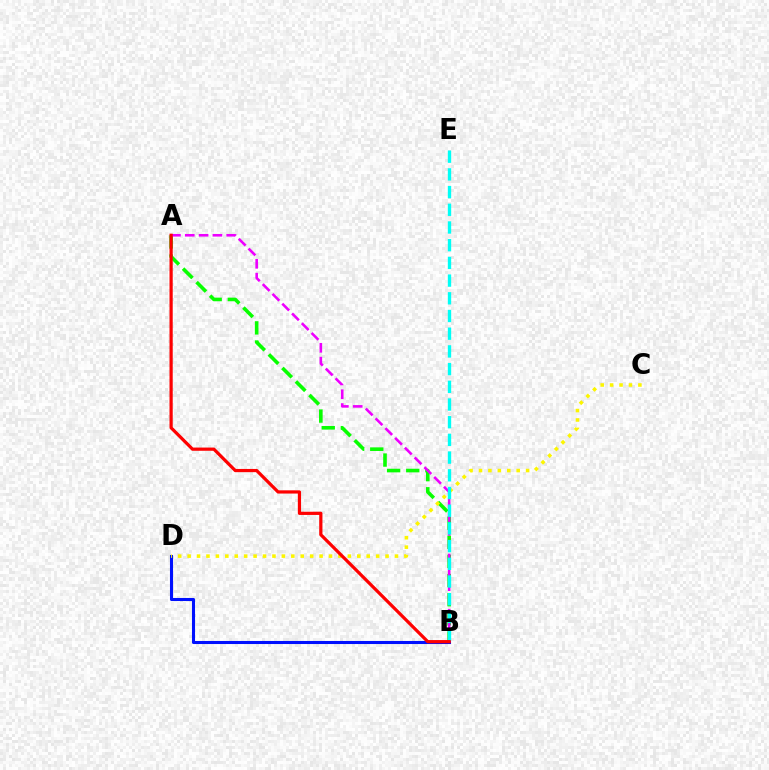{('A', 'B'): [{'color': '#08ff00', 'line_style': 'dashed', 'thickness': 2.6}, {'color': '#ee00ff', 'line_style': 'dashed', 'thickness': 1.88}, {'color': '#ff0000', 'line_style': 'solid', 'thickness': 2.32}], ('B', 'D'): [{'color': '#0010ff', 'line_style': 'solid', 'thickness': 2.2}], ('C', 'D'): [{'color': '#fcf500', 'line_style': 'dotted', 'thickness': 2.56}], ('B', 'E'): [{'color': '#00fff6', 'line_style': 'dashed', 'thickness': 2.4}]}